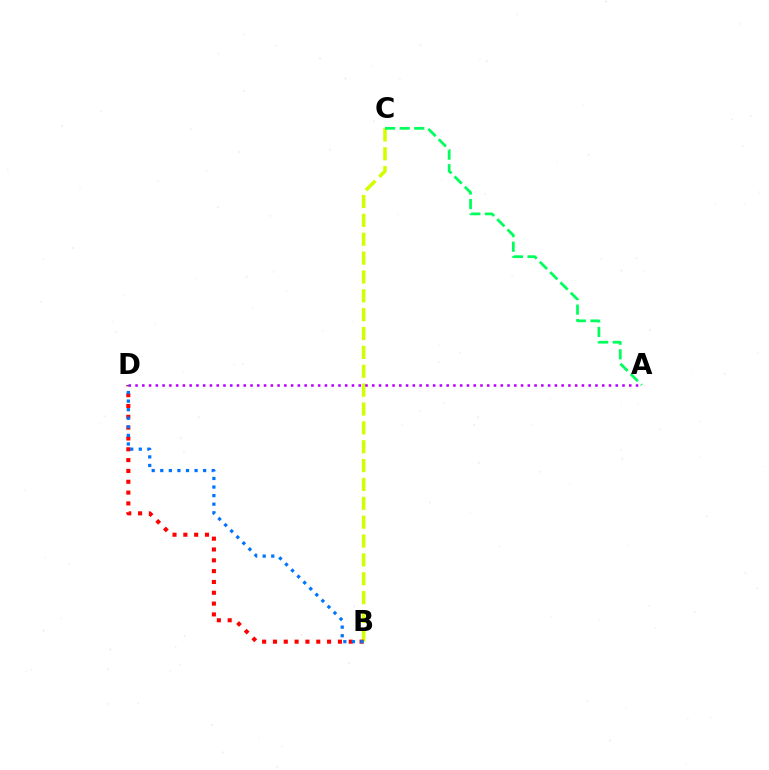{('B', 'C'): [{'color': '#d1ff00', 'line_style': 'dashed', 'thickness': 2.56}], ('B', 'D'): [{'color': '#ff0000', 'line_style': 'dotted', 'thickness': 2.94}, {'color': '#0074ff', 'line_style': 'dotted', 'thickness': 2.33}], ('A', 'D'): [{'color': '#b900ff', 'line_style': 'dotted', 'thickness': 1.84}], ('A', 'C'): [{'color': '#00ff5c', 'line_style': 'dashed', 'thickness': 1.98}]}